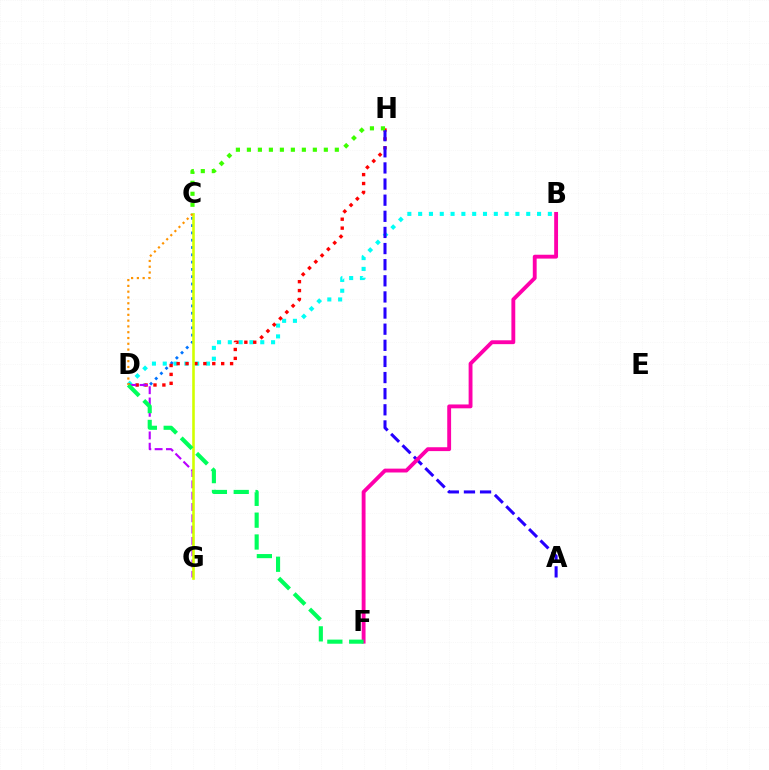{('B', 'D'): [{'color': '#00fff6', 'line_style': 'dotted', 'thickness': 2.94}], ('C', 'D'): [{'color': '#0074ff', 'line_style': 'dotted', 'thickness': 1.98}, {'color': '#ff9400', 'line_style': 'dotted', 'thickness': 1.57}], ('D', 'H'): [{'color': '#ff0000', 'line_style': 'dotted', 'thickness': 2.42}], ('A', 'H'): [{'color': '#2500ff', 'line_style': 'dashed', 'thickness': 2.19}], ('D', 'G'): [{'color': '#b900ff', 'line_style': 'dashed', 'thickness': 1.54}], ('B', 'F'): [{'color': '#ff00ac', 'line_style': 'solid', 'thickness': 2.78}], ('C', 'G'): [{'color': '#d1ff00', 'line_style': 'solid', 'thickness': 1.87}], ('D', 'F'): [{'color': '#00ff5c', 'line_style': 'dashed', 'thickness': 2.97}], ('C', 'H'): [{'color': '#3dff00', 'line_style': 'dotted', 'thickness': 2.99}]}